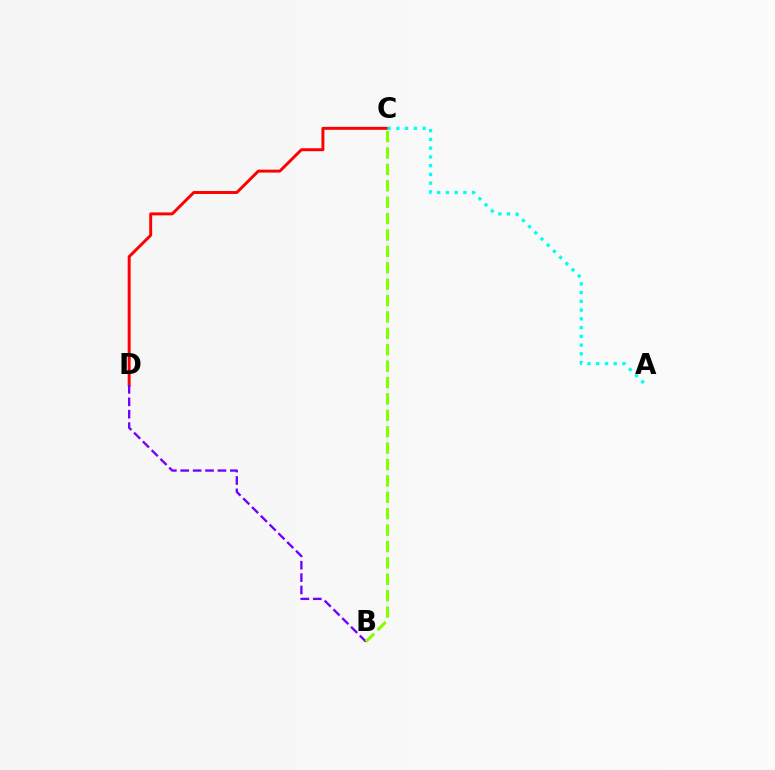{('C', 'D'): [{'color': '#ff0000', 'line_style': 'solid', 'thickness': 2.12}], ('B', 'D'): [{'color': '#7200ff', 'line_style': 'dashed', 'thickness': 1.68}], ('B', 'C'): [{'color': '#84ff00', 'line_style': 'dashed', 'thickness': 2.23}], ('A', 'C'): [{'color': '#00fff6', 'line_style': 'dotted', 'thickness': 2.38}]}